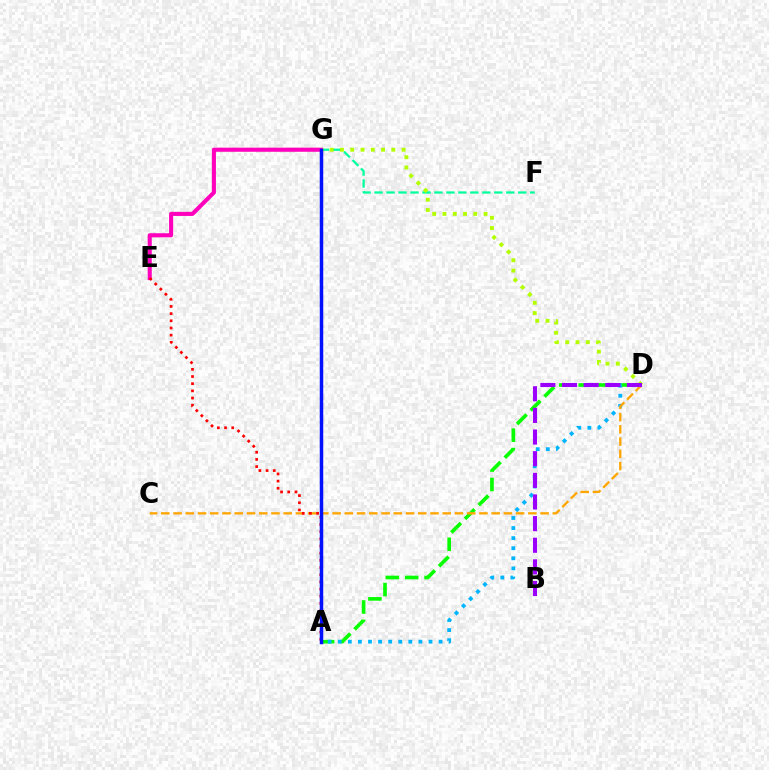{('A', 'D'): [{'color': '#08ff00', 'line_style': 'dashed', 'thickness': 2.63}, {'color': '#00b5ff', 'line_style': 'dotted', 'thickness': 2.74}], ('F', 'G'): [{'color': '#00ff9d', 'line_style': 'dashed', 'thickness': 1.63}], ('D', 'G'): [{'color': '#b3ff00', 'line_style': 'dotted', 'thickness': 2.79}], ('E', 'G'): [{'color': '#ff00bd', 'line_style': 'solid', 'thickness': 2.95}], ('C', 'D'): [{'color': '#ffa500', 'line_style': 'dashed', 'thickness': 1.66}], ('B', 'D'): [{'color': '#9b00ff', 'line_style': 'dashed', 'thickness': 2.94}], ('A', 'E'): [{'color': '#ff0000', 'line_style': 'dotted', 'thickness': 1.95}], ('A', 'G'): [{'color': '#0010ff', 'line_style': 'solid', 'thickness': 2.51}]}